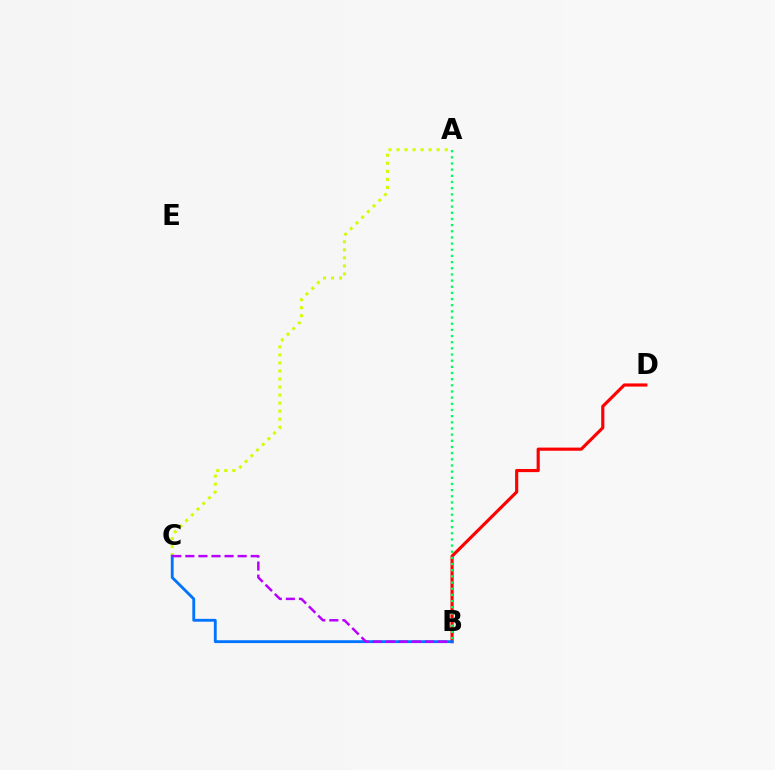{('B', 'D'): [{'color': '#ff0000', 'line_style': 'solid', 'thickness': 2.27}], ('A', 'C'): [{'color': '#d1ff00', 'line_style': 'dotted', 'thickness': 2.18}], ('A', 'B'): [{'color': '#00ff5c', 'line_style': 'dotted', 'thickness': 1.67}], ('B', 'C'): [{'color': '#0074ff', 'line_style': 'solid', 'thickness': 2.05}, {'color': '#b900ff', 'line_style': 'dashed', 'thickness': 1.78}]}